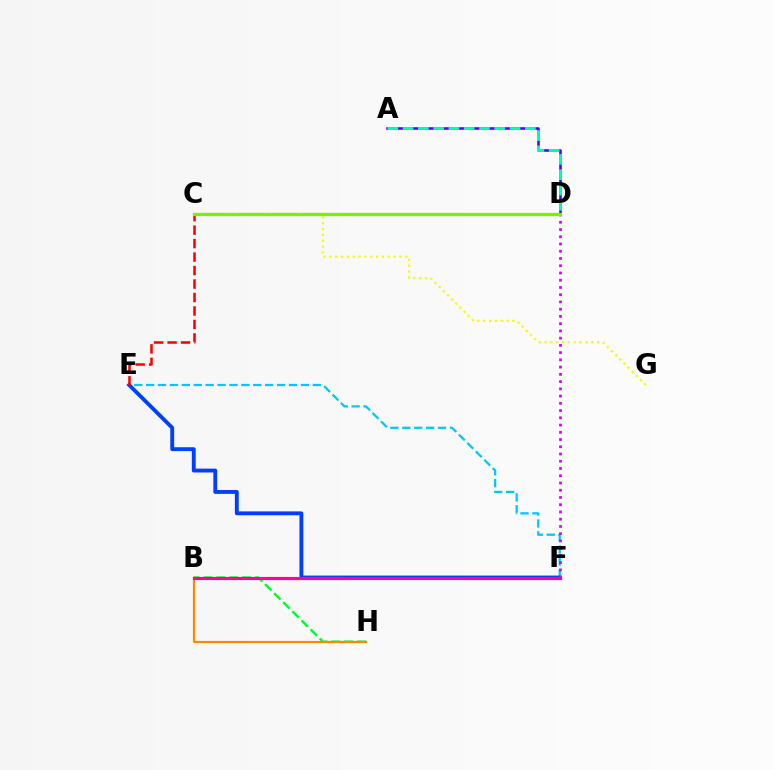{('A', 'D'): [{'color': '#4f00ff', 'line_style': 'solid', 'thickness': 1.86}, {'color': '#00ffaf', 'line_style': 'dashed', 'thickness': 2.08}], ('B', 'H'): [{'color': '#00ff27', 'line_style': 'dashed', 'thickness': 1.75}, {'color': '#ff8800', 'line_style': 'solid', 'thickness': 1.58}], ('E', 'F'): [{'color': '#00c7ff', 'line_style': 'dashed', 'thickness': 1.62}, {'color': '#003fff', 'line_style': 'solid', 'thickness': 2.79}], ('C', 'G'): [{'color': '#eeff00', 'line_style': 'dotted', 'thickness': 1.59}], ('C', 'E'): [{'color': '#ff0000', 'line_style': 'dashed', 'thickness': 1.83}], ('D', 'F'): [{'color': '#d600ff', 'line_style': 'dotted', 'thickness': 1.97}], ('B', 'F'): [{'color': '#ff00a0', 'line_style': 'solid', 'thickness': 2.27}], ('C', 'D'): [{'color': '#66ff00', 'line_style': 'solid', 'thickness': 2.35}]}